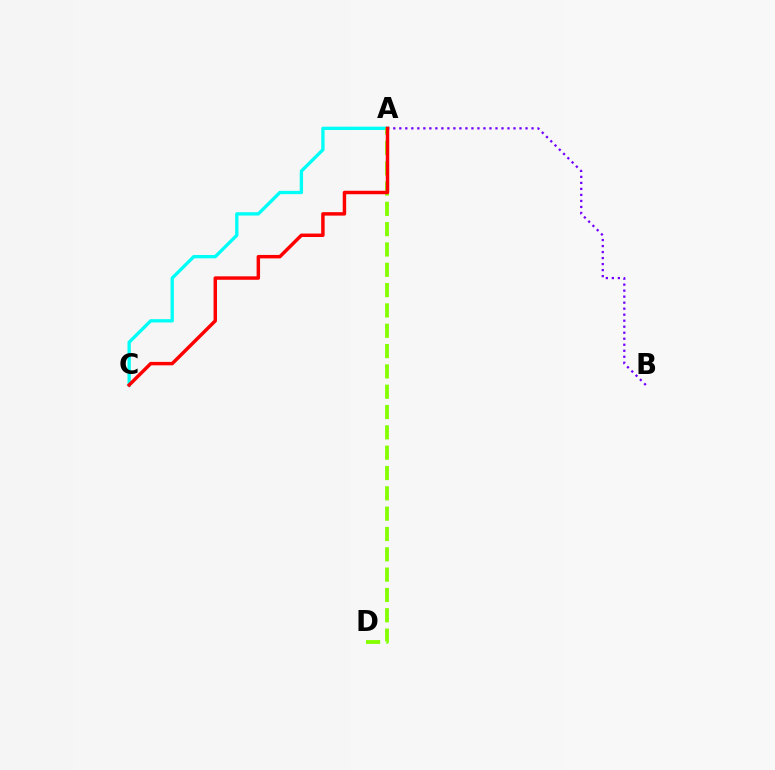{('A', 'B'): [{'color': '#7200ff', 'line_style': 'dotted', 'thickness': 1.63}], ('A', 'C'): [{'color': '#00fff6', 'line_style': 'solid', 'thickness': 2.39}, {'color': '#ff0000', 'line_style': 'solid', 'thickness': 2.48}], ('A', 'D'): [{'color': '#84ff00', 'line_style': 'dashed', 'thickness': 2.76}]}